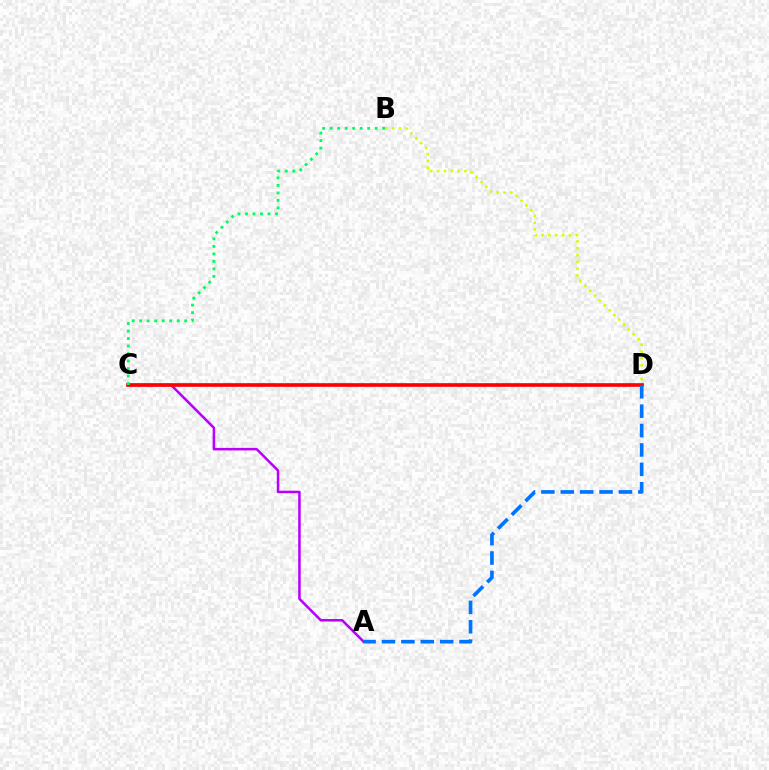{('B', 'D'): [{'color': '#d1ff00', 'line_style': 'dotted', 'thickness': 1.86}], ('A', 'C'): [{'color': '#b900ff', 'line_style': 'solid', 'thickness': 1.82}], ('C', 'D'): [{'color': '#ff0000', 'line_style': 'solid', 'thickness': 2.63}], ('B', 'C'): [{'color': '#00ff5c', 'line_style': 'dotted', 'thickness': 2.04}], ('A', 'D'): [{'color': '#0074ff', 'line_style': 'dashed', 'thickness': 2.63}]}